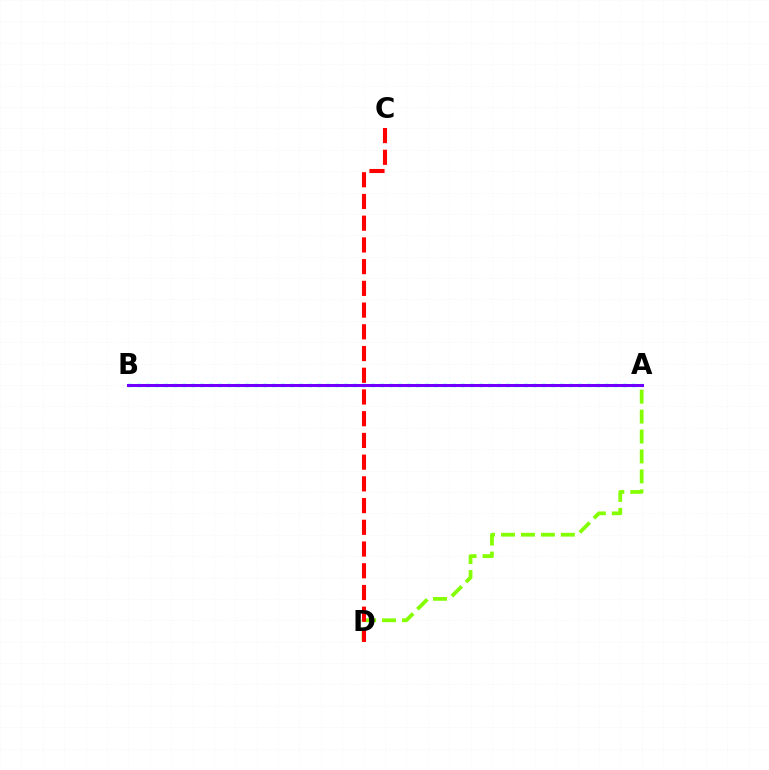{('A', 'B'): [{'color': '#00fff6', 'line_style': 'dotted', 'thickness': 2.44}, {'color': '#7200ff', 'line_style': 'solid', 'thickness': 2.18}], ('A', 'D'): [{'color': '#84ff00', 'line_style': 'dashed', 'thickness': 2.71}], ('C', 'D'): [{'color': '#ff0000', 'line_style': 'dashed', 'thickness': 2.95}]}